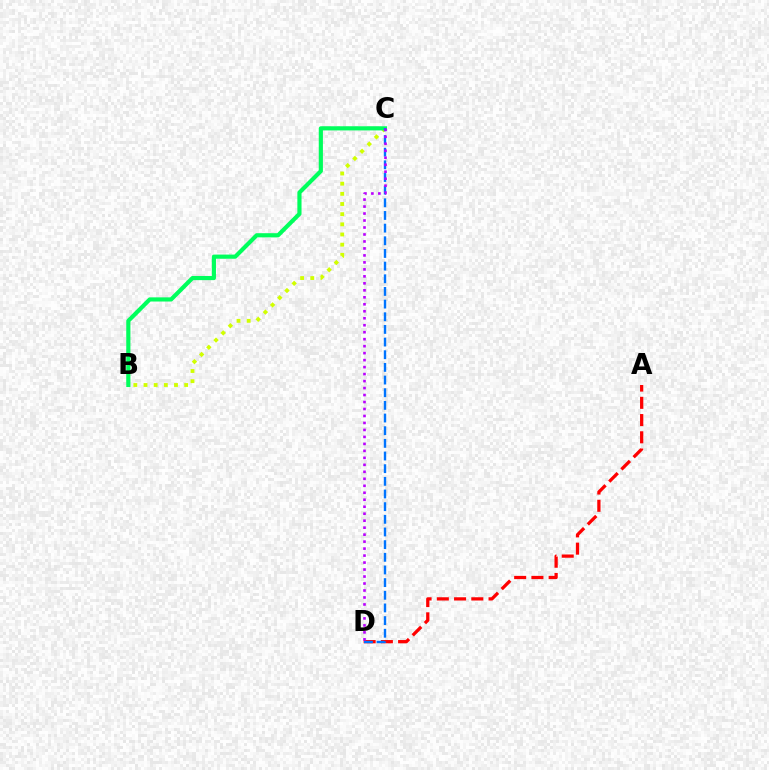{('A', 'D'): [{'color': '#ff0000', 'line_style': 'dashed', 'thickness': 2.34}], ('B', 'C'): [{'color': '#d1ff00', 'line_style': 'dotted', 'thickness': 2.76}, {'color': '#00ff5c', 'line_style': 'solid', 'thickness': 3.0}], ('C', 'D'): [{'color': '#0074ff', 'line_style': 'dashed', 'thickness': 1.72}, {'color': '#b900ff', 'line_style': 'dotted', 'thickness': 1.9}]}